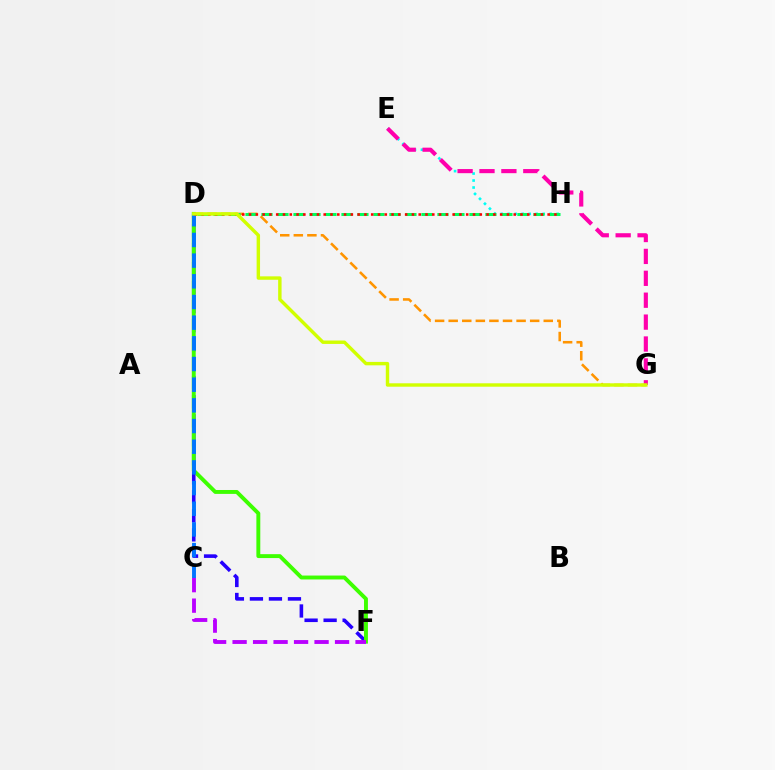{('D', 'F'): [{'color': '#2500ff', 'line_style': 'dashed', 'thickness': 2.58}, {'color': '#3dff00', 'line_style': 'solid', 'thickness': 2.81}], ('E', 'H'): [{'color': '#00fff6', 'line_style': 'dotted', 'thickness': 1.9}], ('E', 'G'): [{'color': '#ff00ac', 'line_style': 'dashed', 'thickness': 2.97}], ('D', 'G'): [{'color': '#ff9400', 'line_style': 'dashed', 'thickness': 1.85}, {'color': '#d1ff00', 'line_style': 'solid', 'thickness': 2.46}], ('D', 'H'): [{'color': '#00ff5c', 'line_style': 'dashed', 'thickness': 2.17}, {'color': '#ff0000', 'line_style': 'dotted', 'thickness': 1.84}], ('C', 'D'): [{'color': '#0074ff', 'line_style': 'dashed', 'thickness': 2.81}], ('C', 'F'): [{'color': '#b900ff', 'line_style': 'dashed', 'thickness': 2.78}]}